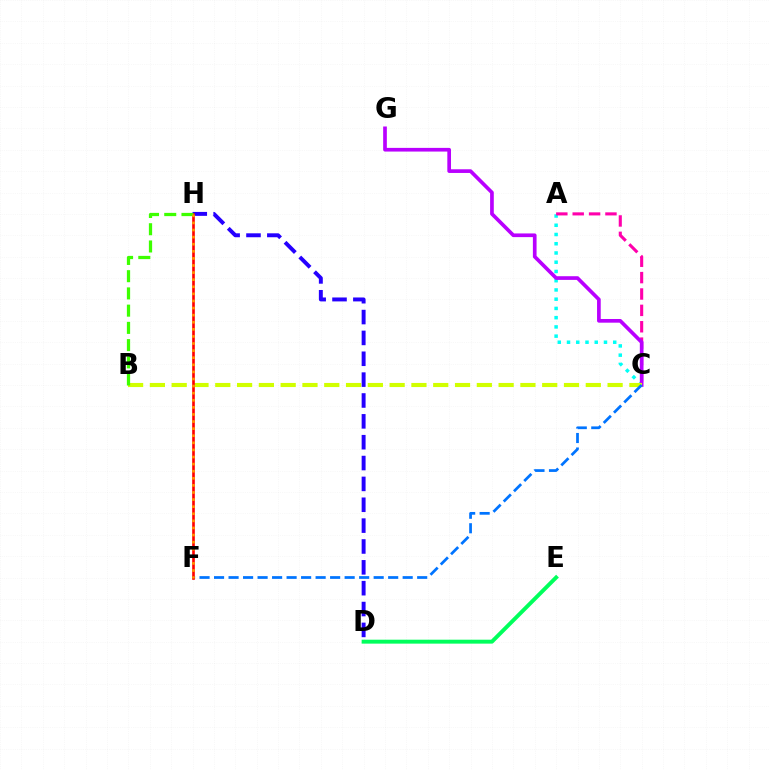{('D', 'H'): [{'color': '#2500ff', 'line_style': 'dashed', 'thickness': 2.83}], ('A', 'C'): [{'color': '#00fff6', 'line_style': 'dotted', 'thickness': 2.51}, {'color': '#ff00ac', 'line_style': 'dashed', 'thickness': 2.23}], ('C', 'G'): [{'color': '#b900ff', 'line_style': 'solid', 'thickness': 2.65}], ('B', 'C'): [{'color': '#d1ff00', 'line_style': 'dashed', 'thickness': 2.96}], ('D', 'E'): [{'color': '#00ff5c', 'line_style': 'solid', 'thickness': 2.83}], ('C', 'F'): [{'color': '#0074ff', 'line_style': 'dashed', 'thickness': 1.97}], ('F', 'H'): [{'color': '#ff0000', 'line_style': 'solid', 'thickness': 1.9}, {'color': '#ff9400', 'line_style': 'dotted', 'thickness': 1.93}], ('B', 'H'): [{'color': '#3dff00', 'line_style': 'dashed', 'thickness': 2.34}]}